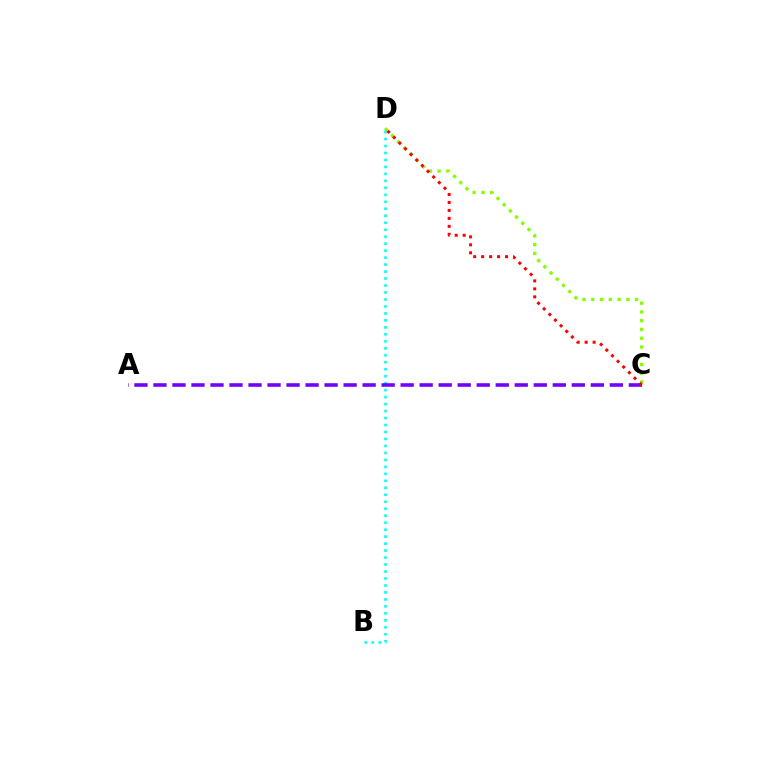{('C', 'D'): [{'color': '#84ff00', 'line_style': 'dotted', 'thickness': 2.38}, {'color': '#ff0000', 'line_style': 'dotted', 'thickness': 2.17}], ('B', 'D'): [{'color': '#00fff6', 'line_style': 'dotted', 'thickness': 1.9}], ('A', 'C'): [{'color': '#7200ff', 'line_style': 'dashed', 'thickness': 2.58}]}